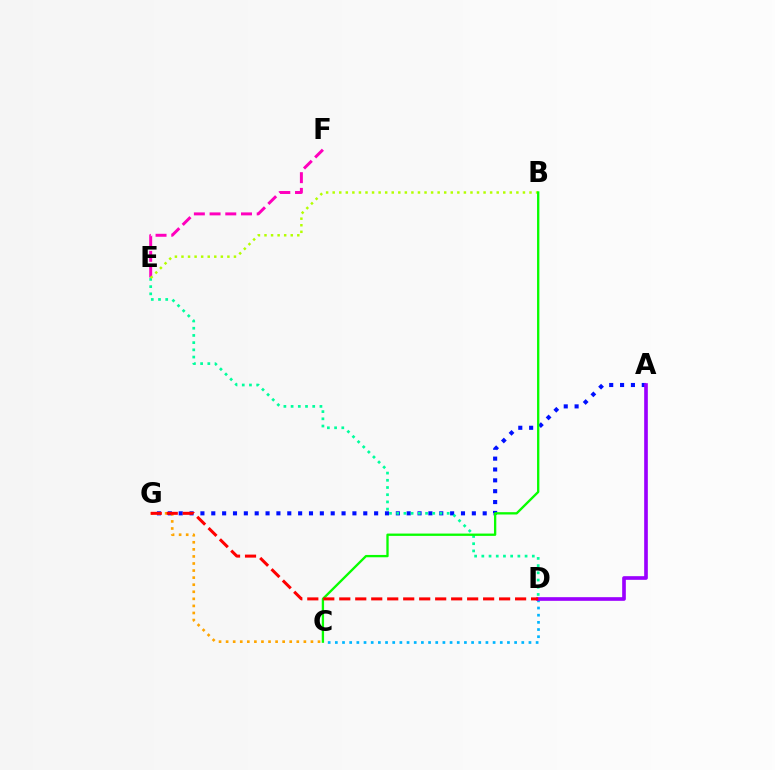{('A', 'G'): [{'color': '#0010ff', 'line_style': 'dotted', 'thickness': 2.95}], ('C', 'G'): [{'color': '#ffa500', 'line_style': 'dotted', 'thickness': 1.92}], ('D', 'E'): [{'color': '#00ff9d', 'line_style': 'dotted', 'thickness': 1.96}], ('E', 'F'): [{'color': '#ff00bd', 'line_style': 'dashed', 'thickness': 2.13}], ('C', 'D'): [{'color': '#00b5ff', 'line_style': 'dotted', 'thickness': 1.95}], ('B', 'E'): [{'color': '#b3ff00', 'line_style': 'dotted', 'thickness': 1.78}], ('B', 'C'): [{'color': '#08ff00', 'line_style': 'solid', 'thickness': 1.67}], ('A', 'D'): [{'color': '#9b00ff', 'line_style': 'solid', 'thickness': 2.63}], ('D', 'G'): [{'color': '#ff0000', 'line_style': 'dashed', 'thickness': 2.17}]}